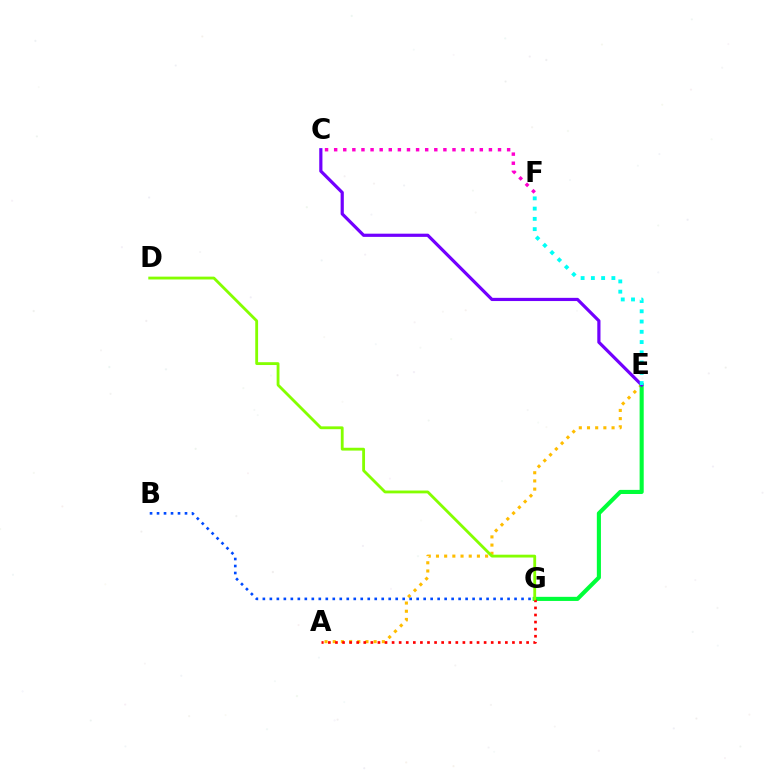{('A', 'E'): [{'color': '#ffbd00', 'line_style': 'dotted', 'thickness': 2.22}], ('E', 'G'): [{'color': '#00ff39', 'line_style': 'solid', 'thickness': 2.96}], ('A', 'G'): [{'color': '#ff0000', 'line_style': 'dotted', 'thickness': 1.92}], ('D', 'G'): [{'color': '#84ff00', 'line_style': 'solid', 'thickness': 2.04}], ('C', 'F'): [{'color': '#ff00cf', 'line_style': 'dotted', 'thickness': 2.47}], ('C', 'E'): [{'color': '#7200ff', 'line_style': 'solid', 'thickness': 2.3}], ('B', 'G'): [{'color': '#004bff', 'line_style': 'dotted', 'thickness': 1.9}], ('E', 'F'): [{'color': '#00fff6', 'line_style': 'dotted', 'thickness': 2.79}]}